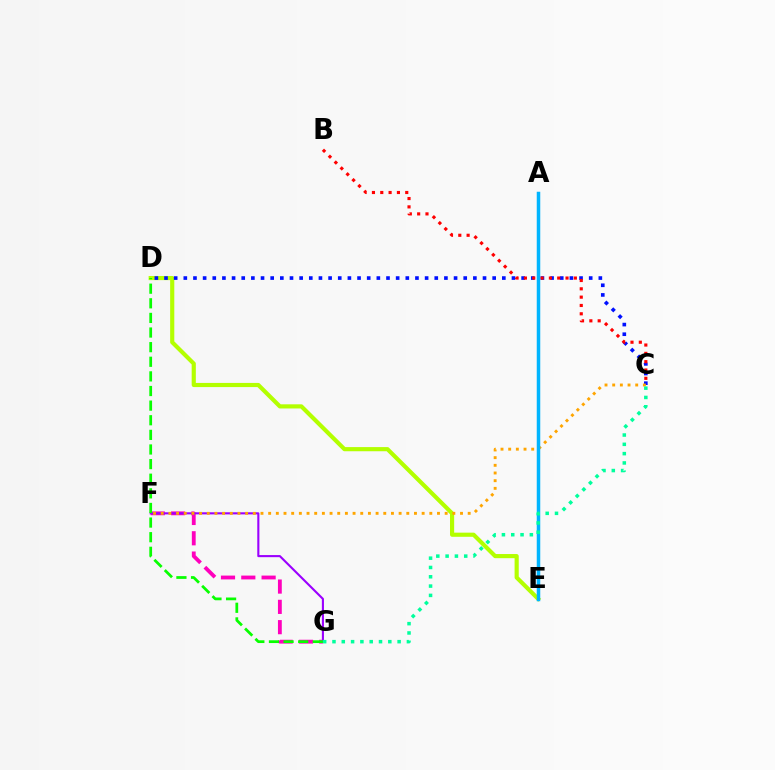{('D', 'E'): [{'color': '#b3ff00', 'line_style': 'solid', 'thickness': 2.99}], ('C', 'D'): [{'color': '#0010ff', 'line_style': 'dotted', 'thickness': 2.62}], ('B', 'C'): [{'color': '#ff0000', 'line_style': 'dotted', 'thickness': 2.26}], ('F', 'G'): [{'color': '#ff00bd', 'line_style': 'dashed', 'thickness': 2.76}, {'color': '#9b00ff', 'line_style': 'solid', 'thickness': 1.51}], ('C', 'F'): [{'color': '#ffa500', 'line_style': 'dotted', 'thickness': 2.09}], ('D', 'G'): [{'color': '#08ff00', 'line_style': 'dashed', 'thickness': 1.99}], ('A', 'E'): [{'color': '#00b5ff', 'line_style': 'solid', 'thickness': 2.52}], ('C', 'G'): [{'color': '#00ff9d', 'line_style': 'dotted', 'thickness': 2.53}]}